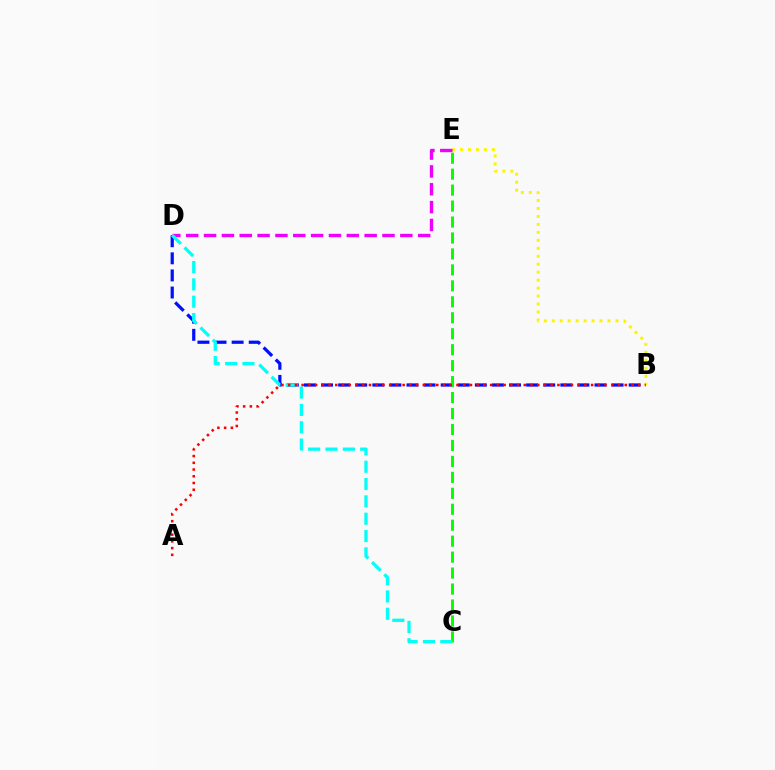{('B', 'D'): [{'color': '#0010ff', 'line_style': 'dashed', 'thickness': 2.32}], ('B', 'E'): [{'color': '#fcf500', 'line_style': 'dotted', 'thickness': 2.16}], ('D', 'E'): [{'color': '#ee00ff', 'line_style': 'dashed', 'thickness': 2.42}], ('C', 'E'): [{'color': '#08ff00', 'line_style': 'dashed', 'thickness': 2.17}], ('C', 'D'): [{'color': '#00fff6', 'line_style': 'dashed', 'thickness': 2.36}], ('A', 'B'): [{'color': '#ff0000', 'line_style': 'dotted', 'thickness': 1.83}]}